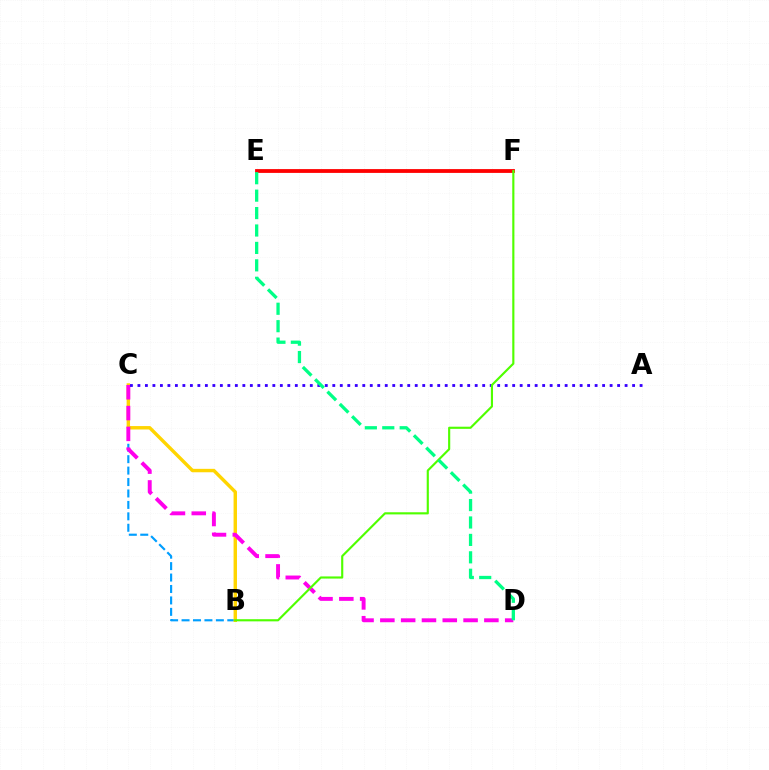{('B', 'C'): [{'color': '#009eff', 'line_style': 'dashed', 'thickness': 1.55}, {'color': '#ffd500', 'line_style': 'solid', 'thickness': 2.46}], ('E', 'F'): [{'color': '#ff0000', 'line_style': 'solid', 'thickness': 2.74}], ('C', 'D'): [{'color': '#ff00ed', 'line_style': 'dashed', 'thickness': 2.83}], ('A', 'C'): [{'color': '#3700ff', 'line_style': 'dotted', 'thickness': 2.04}], ('B', 'F'): [{'color': '#4fff00', 'line_style': 'solid', 'thickness': 1.54}], ('D', 'E'): [{'color': '#00ff86', 'line_style': 'dashed', 'thickness': 2.37}]}